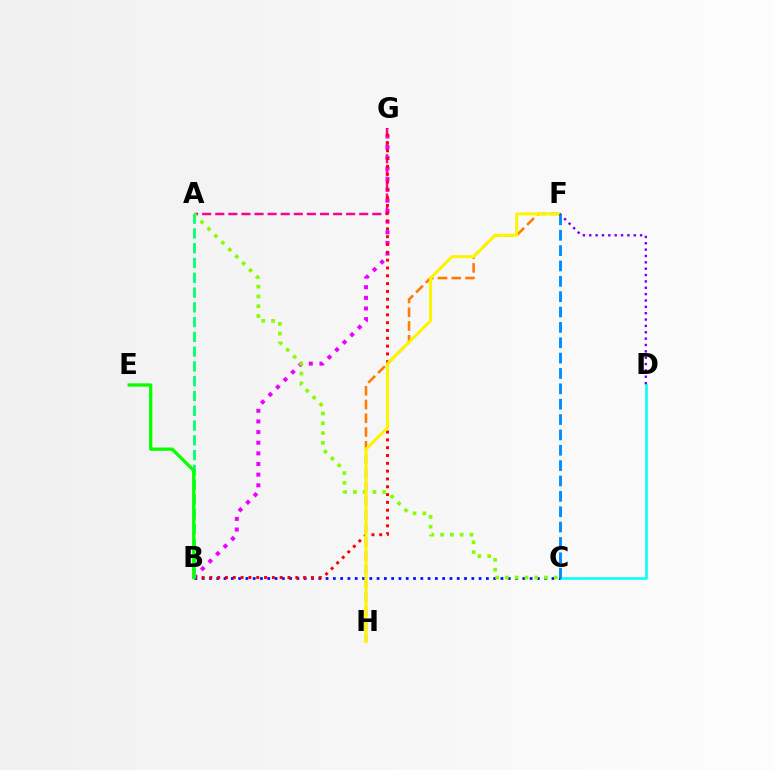{('A', 'G'): [{'color': '#ff0094', 'line_style': 'dashed', 'thickness': 1.78}], ('B', 'G'): [{'color': '#ee00ff', 'line_style': 'dotted', 'thickness': 2.89}, {'color': '#ff0000', 'line_style': 'dotted', 'thickness': 2.12}], ('C', 'D'): [{'color': '#00fff6', 'line_style': 'solid', 'thickness': 1.83}], ('B', 'C'): [{'color': '#0010ff', 'line_style': 'dotted', 'thickness': 1.98}], ('F', 'H'): [{'color': '#ff7c00', 'line_style': 'dashed', 'thickness': 1.87}, {'color': '#fcf500', 'line_style': 'solid', 'thickness': 2.18}], ('A', 'C'): [{'color': '#84ff00', 'line_style': 'dotted', 'thickness': 2.66}], ('D', 'F'): [{'color': '#7200ff', 'line_style': 'dotted', 'thickness': 1.73}], ('A', 'B'): [{'color': '#00ff74', 'line_style': 'dashed', 'thickness': 2.01}], ('B', 'E'): [{'color': '#08ff00', 'line_style': 'solid', 'thickness': 2.36}], ('C', 'F'): [{'color': '#008cff', 'line_style': 'dashed', 'thickness': 2.09}]}